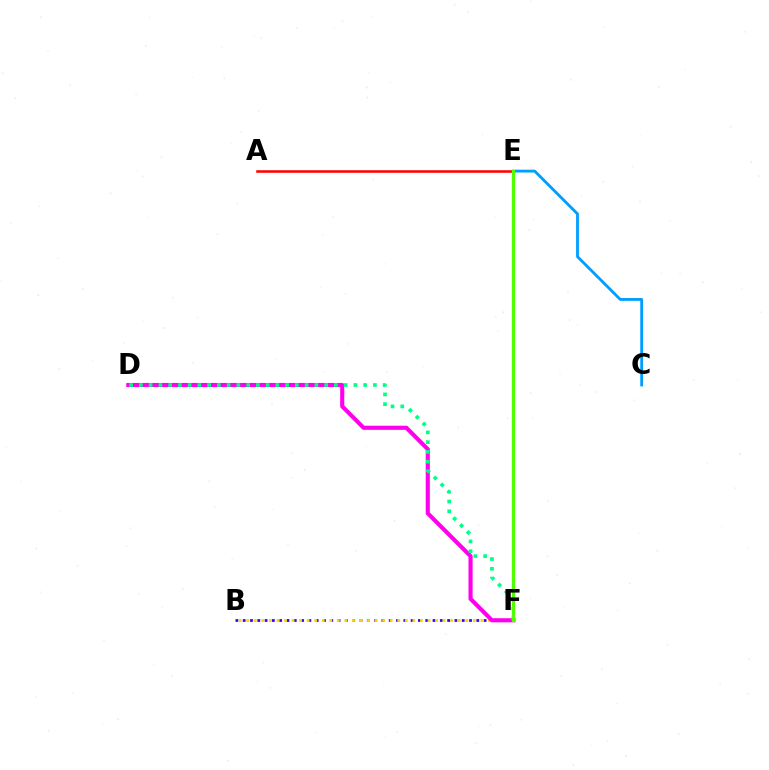{('A', 'E'): [{'color': '#ff0000', 'line_style': 'solid', 'thickness': 1.83}], ('C', 'E'): [{'color': '#009eff', 'line_style': 'solid', 'thickness': 2.03}], ('B', 'F'): [{'color': '#3700ff', 'line_style': 'dotted', 'thickness': 1.98}, {'color': '#ffd500', 'line_style': 'dotted', 'thickness': 2.05}], ('D', 'F'): [{'color': '#ff00ed', 'line_style': 'solid', 'thickness': 2.97}, {'color': '#00ff86', 'line_style': 'dotted', 'thickness': 2.65}], ('E', 'F'): [{'color': '#4fff00', 'line_style': 'solid', 'thickness': 2.36}]}